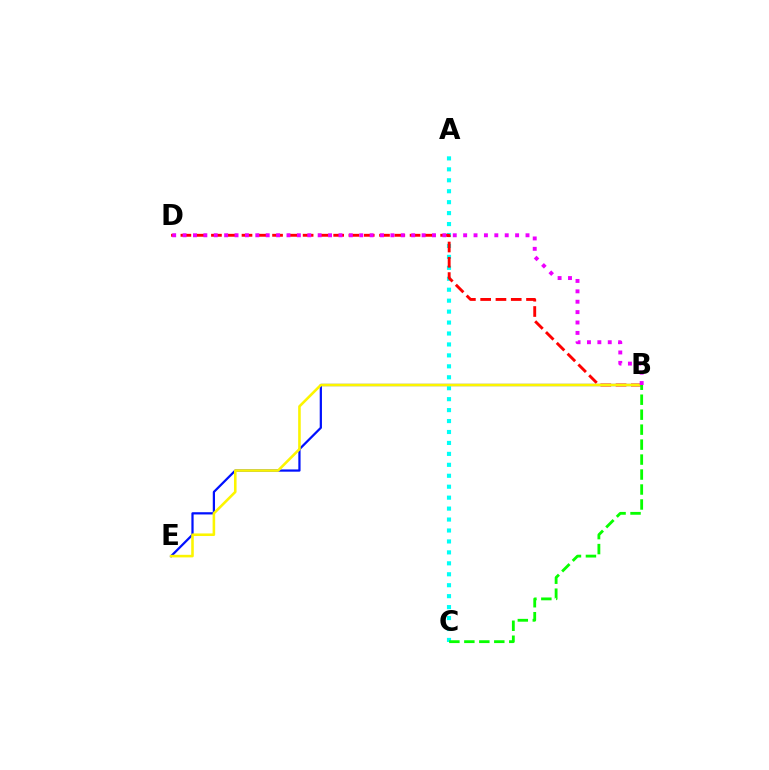{('B', 'E'): [{'color': '#0010ff', 'line_style': 'solid', 'thickness': 1.61}, {'color': '#fcf500', 'line_style': 'solid', 'thickness': 1.86}], ('A', 'C'): [{'color': '#00fff6', 'line_style': 'dotted', 'thickness': 2.97}], ('B', 'D'): [{'color': '#ff0000', 'line_style': 'dashed', 'thickness': 2.08}, {'color': '#ee00ff', 'line_style': 'dotted', 'thickness': 2.82}], ('B', 'C'): [{'color': '#08ff00', 'line_style': 'dashed', 'thickness': 2.03}]}